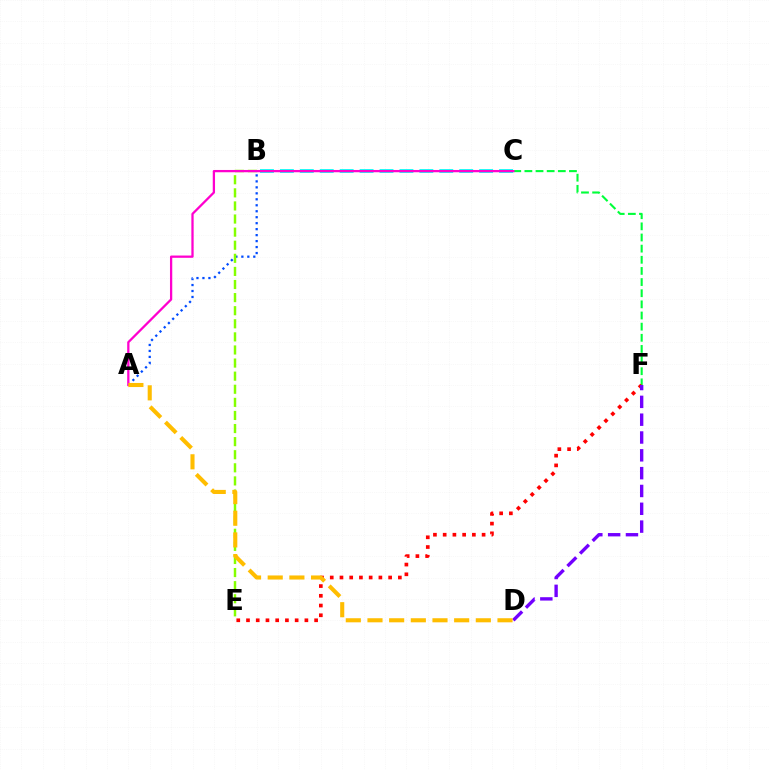{('C', 'F'): [{'color': '#00ff39', 'line_style': 'dashed', 'thickness': 1.51}], ('A', 'B'): [{'color': '#004bff', 'line_style': 'dotted', 'thickness': 1.62}], ('B', 'E'): [{'color': '#84ff00', 'line_style': 'dashed', 'thickness': 1.78}], ('B', 'C'): [{'color': '#00fff6', 'line_style': 'dashed', 'thickness': 2.71}], ('A', 'C'): [{'color': '#ff00cf', 'line_style': 'solid', 'thickness': 1.64}], ('E', 'F'): [{'color': '#ff0000', 'line_style': 'dotted', 'thickness': 2.64}], ('D', 'F'): [{'color': '#7200ff', 'line_style': 'dashed', 'thickness': 2.42}], ('A', 'D'): [{'color': '#ffbd00', 'line_style': 'dashed', 'thickness': 2.94}]}